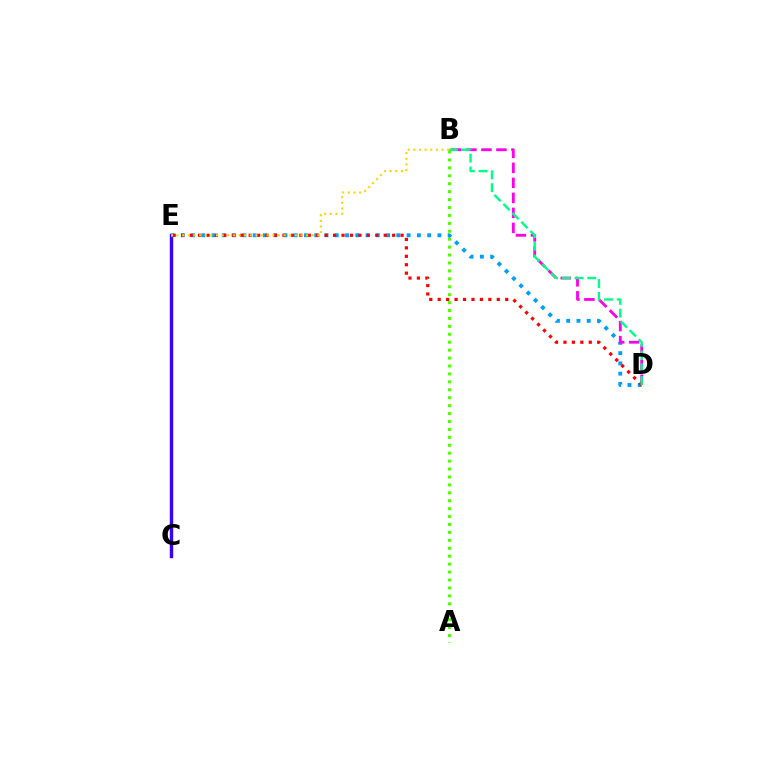{('C', 'E'): [{'color': '#3700ff', 'line_style': 'solid', 'thickness': 2.44}], ('D', 'E'): [{'color': '#009eff', 'line_style': 'dotted', 'thickness': 2.79}, {'color': '#ff0000', 'line_style': 'dotted', 'thickness': 2.29}], ('B', 'D'): [{'color': '#ff00ed', 'line_style': 'dashed', 'thickness': 2.04}, {'color': '#00ff86', 'line_style': 'dashed', 'thickness': 1.73}], ('A', 'B'): [{'color': '#4fff00', 'line_style': 'dotted', 'thickness': 2.15}], ('B', 'E'): [{'color': '#ffd500', 'line_style': 'dotted', 'thickness': 1.53}]}